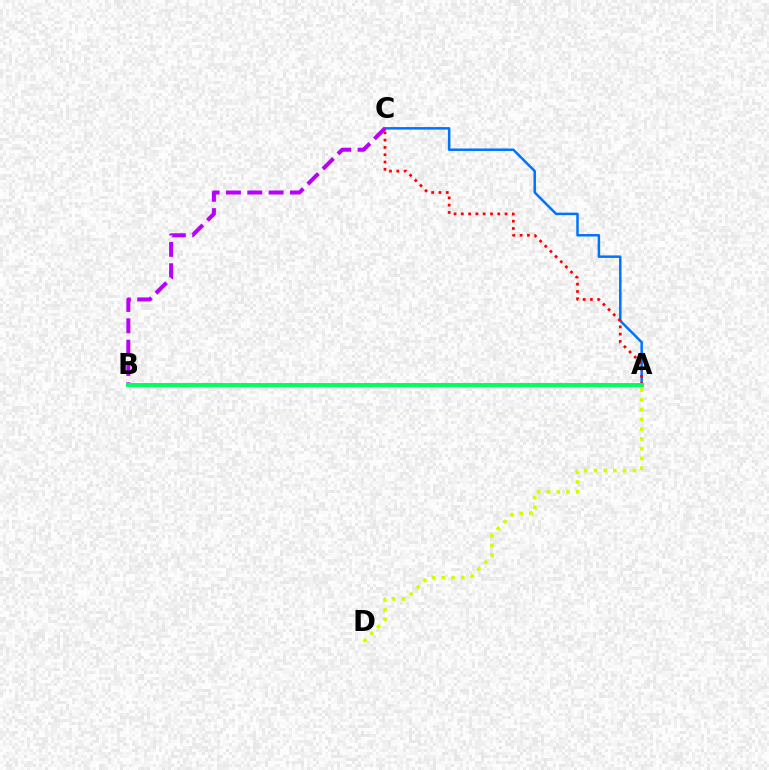{('A', 'C'): [{'color': '#0074ff', 'line_style': 'solid', 'thickness': 1.8}, {'color': '#ff0000', 'line_style': 'dotted', 'thickness': 1.98}], ('B', 'C'): [{'color': '#b900ff', 'line_style': 'dashed', 'thickness': 2.9}], ('A', 'D'): [{'color': '#d1ff00', 'line_style': 'dotted', 'thickness': 2.65}], ('A', 'B'): [{'color': '#00ff5c', 'line_style': 'solid', 'thickness': 2.83}]}